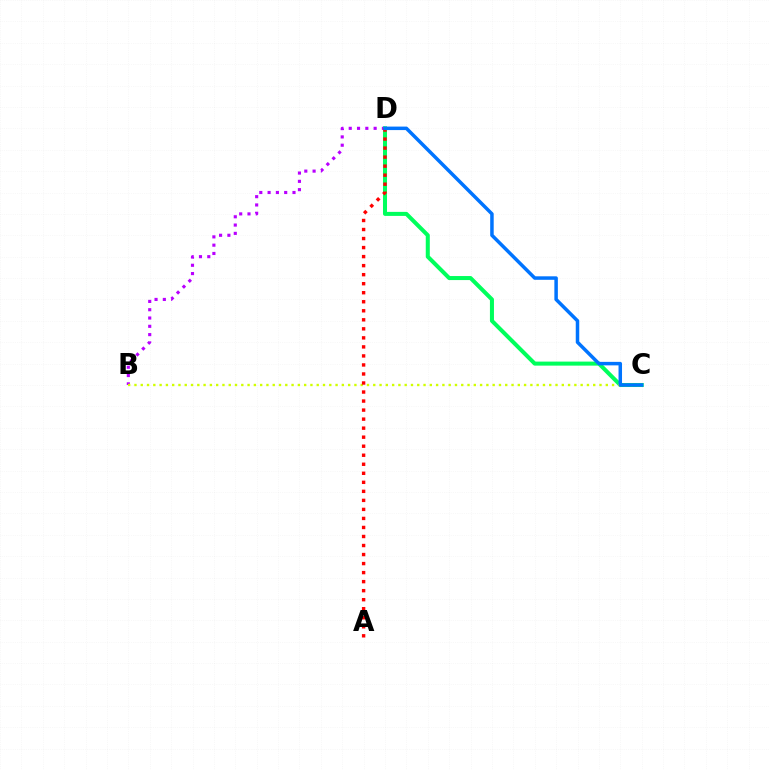{('B', 'D'): [{'color': '#b900ff', 'line_style': 'dotted', 'thickness': 2.25}], ('C', 'D'): [{'color': '#00ff5c', 'line_style': 'solid', 'thickness': 2.9}, {'color': '#0074ff', 'line_style': 'solid', 'thickness': 2.52}], ('B', 'C'): [{'color': '#d1ff00', 'line_style': 'dotted', 'thickness': 1.71}], ('A', 'D'): [{'color': '#ff0000', 'line_style': 'dotted', 'thickness': 2.45}]}